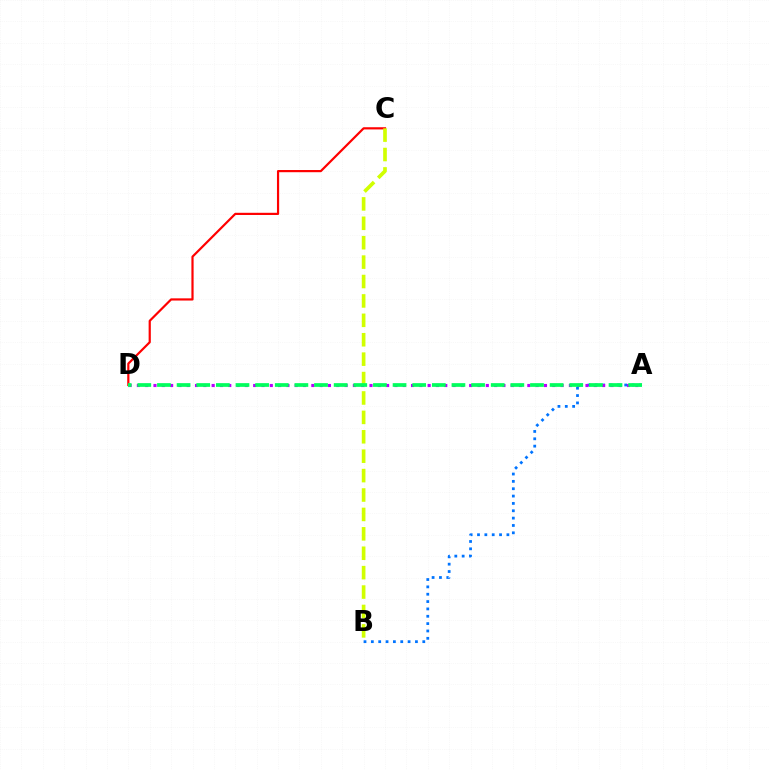{('A', 'B'): [{'color': '#0074ff', 'line_style': 'dotted', 'thickness': 2.0}], ('A', 'D'): [{'color': '#b900ff', 'line_style': 'dotted', 'thickness': 2.26}, {'color': '#00ff5c', 'line_style': 'dashed', 'thickness': 2.67}], ('C', 'D'): [{'color': '#ff0000', 'line_style': 'solid', 'thickness': 1.58}], ('B', 'C'): [{'color': '#d1ff00', 'line_style': 'dashed', 'thickness': 2.64}]}